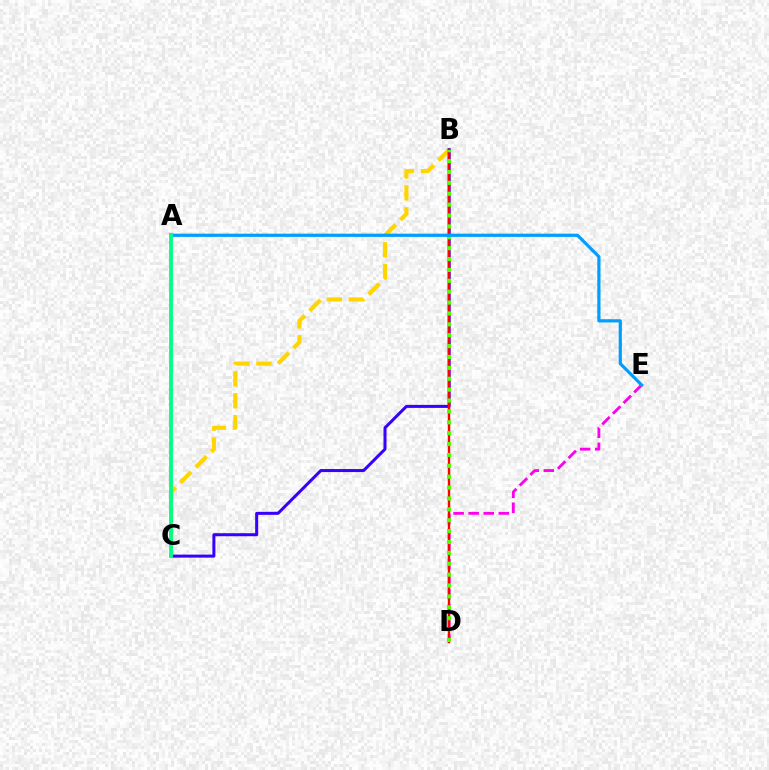{('B', 'C'): [{'color': '#ffd500', 'line_style': 'dashed', 'thickness': 2.98}, {'color': '#3700ff', 'line_style': 'solid', 'thickness': 2.17}], ('D', 'E'): [{'color': '#ff00ed', 'line_style': 'dashed', 'thickness': 2.05}], ('B', 'D'): [{'color': '#ff0000', 'line_style': 'solid', 'thickness': 1.73}, {'color': '#4fff00', 'line_style': 'dotted', 'thickness': 2.96}], ('A', 'E'): [{'color': '#009eff', 'line_style': 'solid', 'thickness': 2.31}], ('A', 'C'): [{'color': '#00ff86', 'line_style': 'solid', 'thickness': 2.74}]}